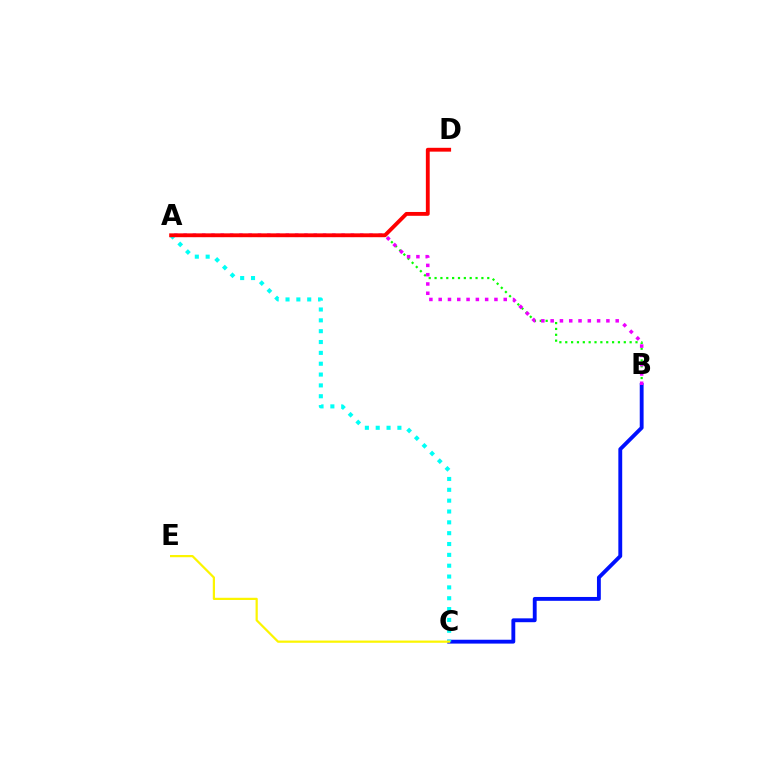{('A', 'B'): [{'color': '#08ff00', 'line_style': 'dotted', 'thickness': 1.59}, {'color': '#ee00ff', 'line_style': 'dotted', 'thickness': 2.53}], ('B', 'C'): [{'color': '#0010ff', 'line_style': 'solid', 'thickness': 2.78}], ('A', 'C'): [{'color': '#00fff6', 'line_style': 'dotted', 'thickness': 2.95}], ('A', 'D'): [{'color': '#ff0000', 'line_style': 'solid', 'thickness': 2.77}], ('C', 'E'): [{'color': '#fcf500', 'line_style': 'solid', 'thickness': 1.6}]}